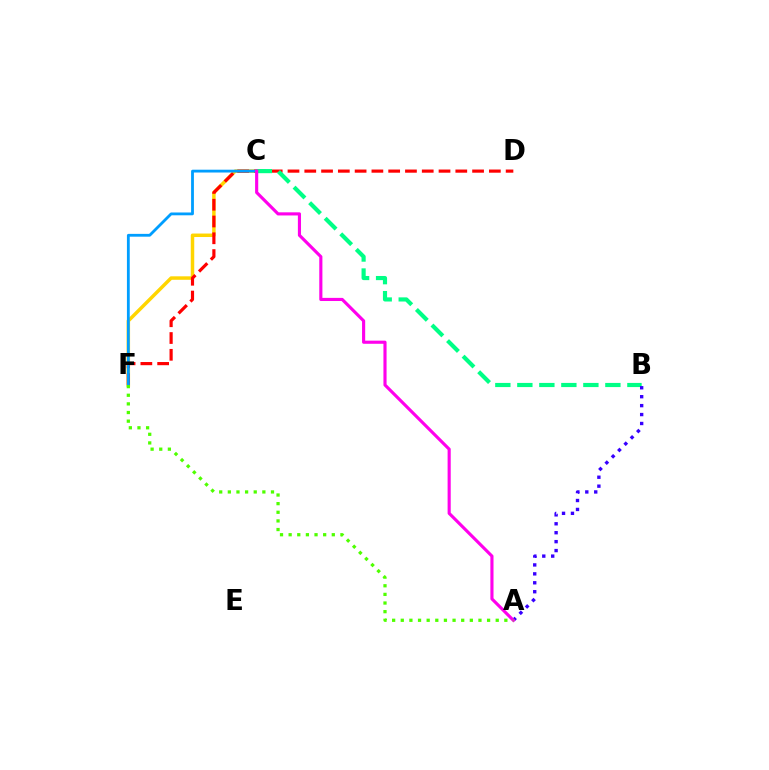{('C', 'F'): [{'color': '#ffd500', 'line_style': 'solid', 'thickness': 2.51}, {'color': '#009eff', 'line_style': 'solid', 'thickness': 2.03}], ('D', 'F'): [{'color': '#ff0000', 'line_style': 'dashed', 'thickness': 2.28}], ('B', 'C'): [{'color': '#00ff86', 'line_style': 'dashed', 'thickness': 2.99}], ('A', 'B'): [{'color': '#3700ff', 'line_style': 'dotted', 'thickness': 2.43}], ('A', 'C'): [{'color': '#ff00ed', 'line_style': 'solid', 'thickness': 2.25}], ('A', 'F'): [{'color': '#4fff00', 'line_style': 'dotted', 'thickness': 2.35}]}